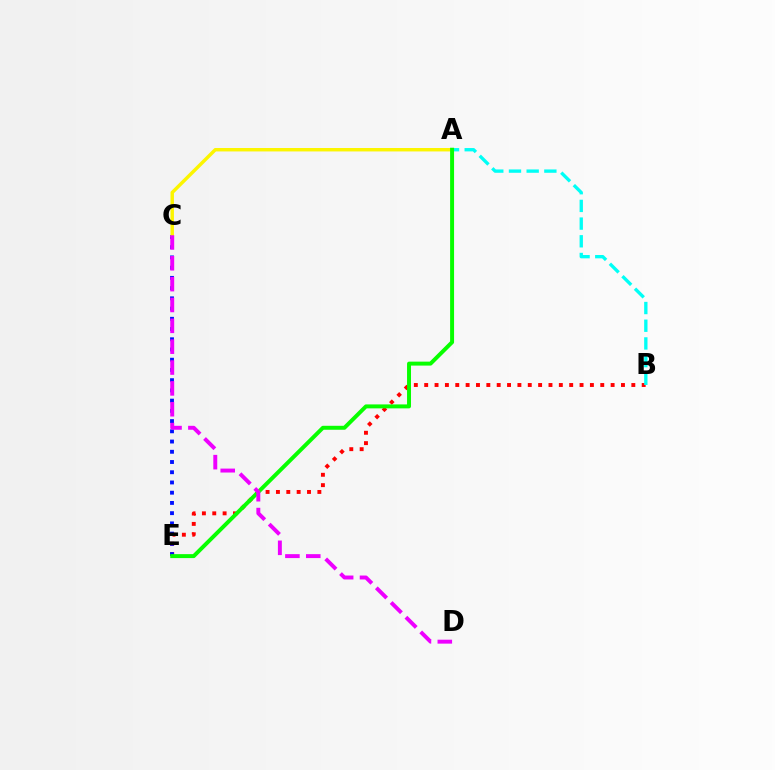{('B', 'E'): [{'color': '#ff0000', 'line_style': 'dotted', 'thickness': 2.81}], ('C', 'E'): [{'color': '#0010ff', 'line_style': 'dotted', 'thickness': 2.78}], ('A', 'C'): [{'color': '#fcf500', 'line_style': 'solid', 'thickness': 2.48}], ('A', 'B'): [{'color': '#00fff6', 'line_style': 'dashed', 'thickness': 2.4}], ('A', 'E'): [{'color': '#08ff00', 'line_style': 'solid', 'thickness': 2.85}], ('C', 'D'): [{'color': '#ee00ff', 'line_style': 'dashed', 'thickness': 2.83}]}